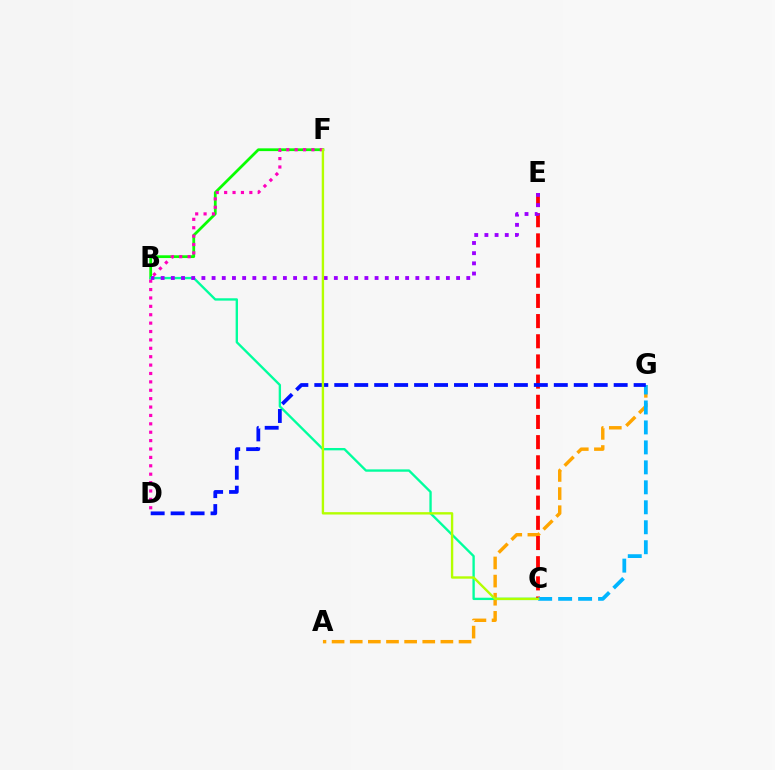{('A', 'G'): [{'color': '#ffa500', 'line_style': 'dashed', 'thickness': 2.46}], ('B', 'F'): [{'color': '#08ff00', 'line_style': 'solid', 'thickness': 1.98}], ('B', 'C'): [{'color': '#00ff9d', 'line_style': 'solid', 'thickness': 1.69}], ('C', 'E'): [{'color': '#ff0000', 'line_style': 'dashed', 'thickness': 2.74}], ('D', 'F'): [{'color': '#ff00bd', 'line_style': 'dotted', 'thickness': 2.28}], ('C', 'G'): [{'color': '#00b5ff', 'line_style': 'dashed', 'thickness': 2.71}], ('D', 'G'): [{'color': '#0010ff', 'line_style': 'dashed', 'thickness': 2.71}], ('B', 'E'): [{'color': '#9b00ff', 'line_style': 'dotted', 'thickness': 2.77}], ('C', 'F'): [{'color': '#b3ff00', 'line_style': 'solid', 'thickness': 1.71}]}